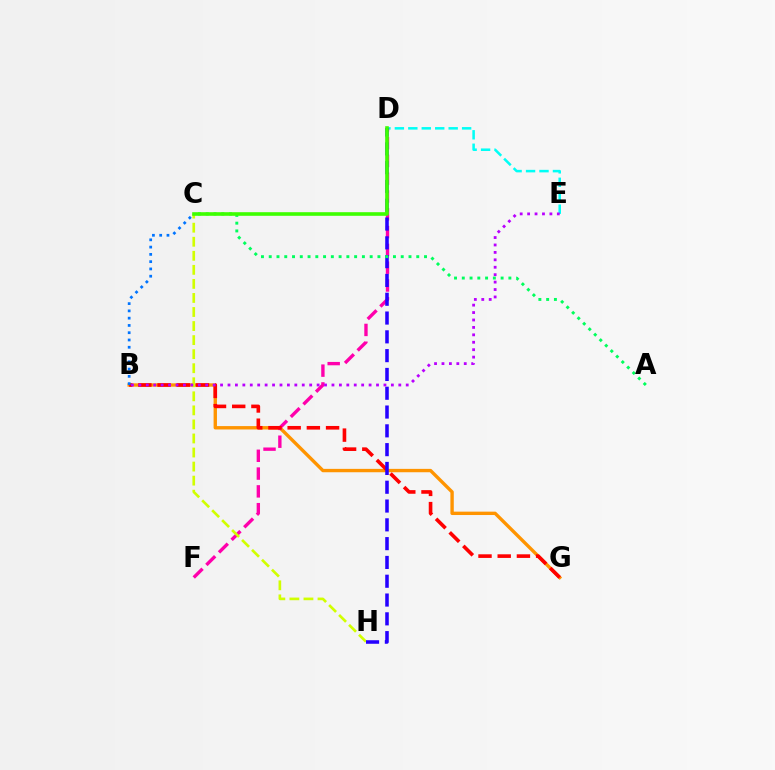{('B', 'G'): [{'color': '#ff9400', 'line_style': 'solid', 'thickness': 2.43}, {'color': '#ff0000', 'line_style': 'dashed', 'thickness': 2.61}], ('D', 'E'): [{'color': '#00fff6', 'line_style': 'dashed', 'thickness': 1.83}], ('D', 'F'): [{'color': '#ff00ac', 'line_style': 'dashed', 'thickness': 2.42}], ('C', 'H'): [{'color': '#d1ff00', 'line_style': 'dashed', 'thickness': 1.91}], ('D', 'H'): [{'color': '#2500ff', 'line_style': 'dashed', 'thickness': 2.55}], ('A', 'C'): [{'color': '#00ff5c', 'line_style': 'dotted', 'thickness': 2.11}], ('B', 'E'): [{'color': '#b900ff', 'line_style': 'dotted', 'thickness': 2.02}], ('B', 'C'): [{'color': '#0074ff', 'line_style': 'dotted', 'thickness': 1.98}], ('C', 'D'): [{'color': '#3dff00', 'line_style': 'solid', 'thickness': 2.6}]}